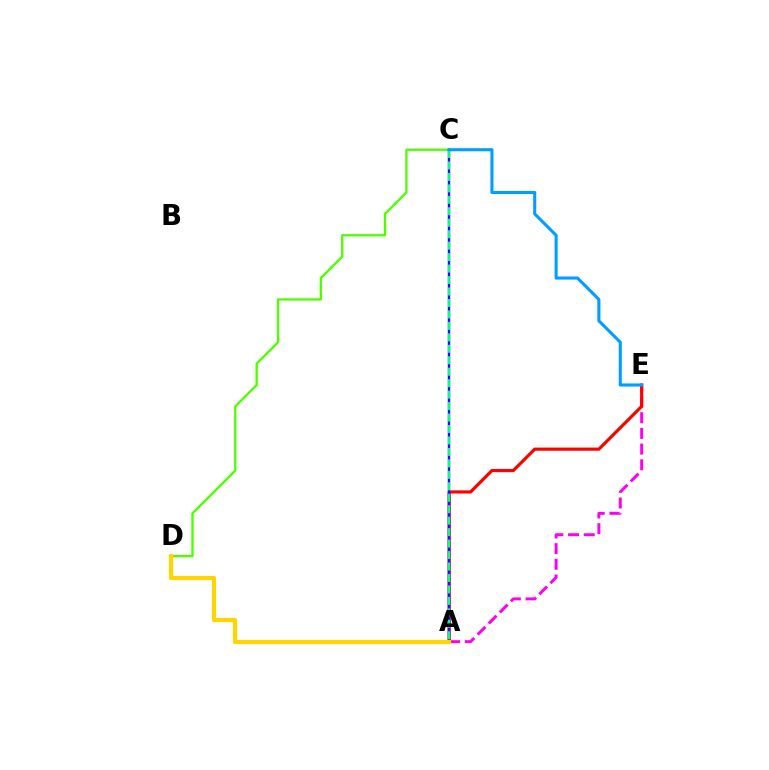{('C', 'D'): [{'color': '#4fff00', 'line_style': 'solid', 'thickness': 1.68}], ('A', 'E'): [{'color': '#ff00ed', 'line_style': 'dashed', 'thickness': 2.13}, {'color': '#ff0000', 'line_style': 'solid', 'thickness': 2.28}], ('A', 'C'): [{'color': '#3700ff', 'line_style': 'solid', 'thickness': 1.74}, {'color': '#00ff86', 'line_style': 'dashed', 'thickness': 1.56}], ('C', 'E'): [{'color': '#009eff', 'line_style': 'solid', 'thickness': 2.22}], ('A', 'D'): [{'color': '#ffd500', 'line_style': 'solid', 'thickness': 2.99}]}